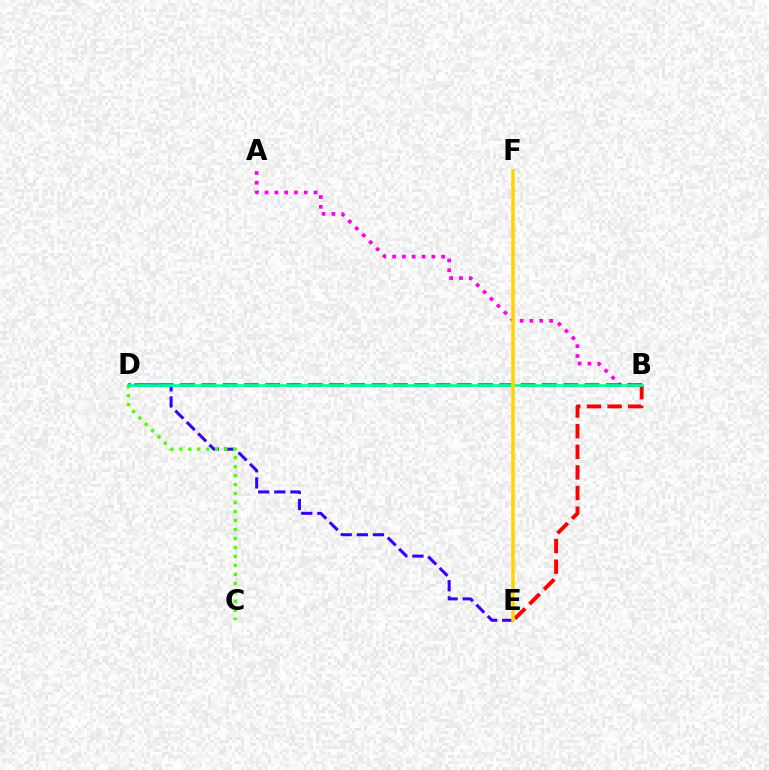{('D', 'E'): [{'color': '#3700ff', 'line_style': 'dashed', 'thickness': 2.19}], ('B', 'D'): [{'color': '#009eff', 'line_style': 'dashed', 'thickness': 2.89}, {'color': '#00ff86', 'line_style': 'solid', 'thickness': 1.86}], ('B', 'E'): [{'color': '#ff0000', 'line_style': 'dashed', 'thickness': 2.8}], ('A', 'B'): [{'color': '#ff00ed', 'line_style': 'dotted', 'thickness': 2.66}], ('C', 'D'): [{'color': '#4fff00', 'line_style': 'dotted', 'thickness': 2.44}], ('E', 'F'): [{'color': '#ffd500', 'line_style': 'solid', 'thickness': 2.56}]}